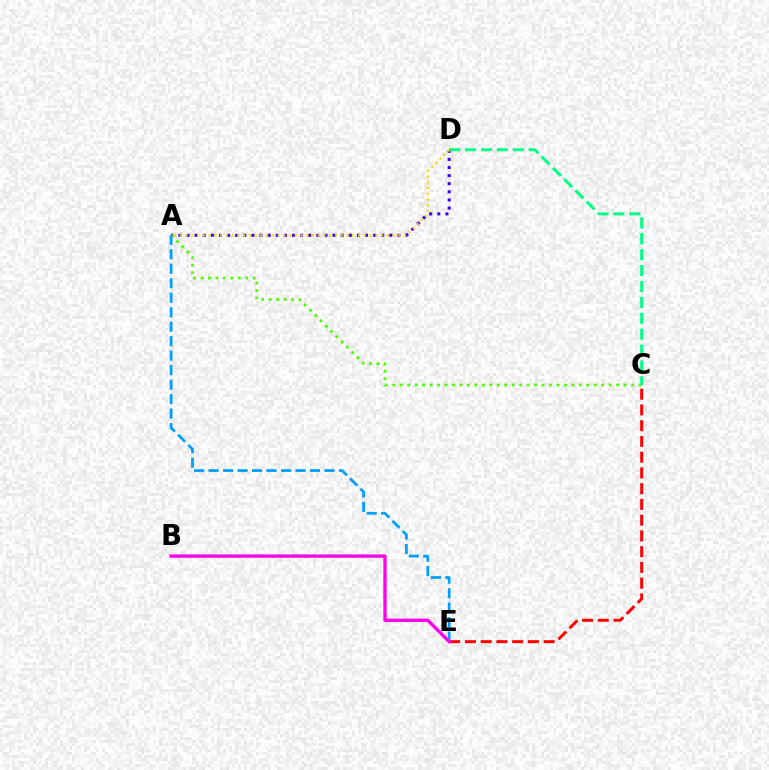{('A', 'D'): [{'color': '#3700ff', 'line_style': 'dotted', 'thickness': 2.2}, {'color': '#ffd500', 'line_style': 'dotted', 'thickness': 1.56}], ('C', 'E'): [{'color': '#ff0000', 'line_style': 'dashed', 'thickness': 2.14}], ('A', 'C'): [{'color': '#4fff00', 'line_style': 'dotted', 'thickness': 2.03}], ('A', 'E'): [{'color': '#009eff', 'line_style': 'dashed', 'thickness': 1.97}], ('C', 'D'): [{'color': '#00ff86', 'line_style': 'dashed', 'thickness': 2.16}], ('B', 'E'): [{'color': '#ff00ed', 'line_style': 'solid', 'thickness': 2.38}]}